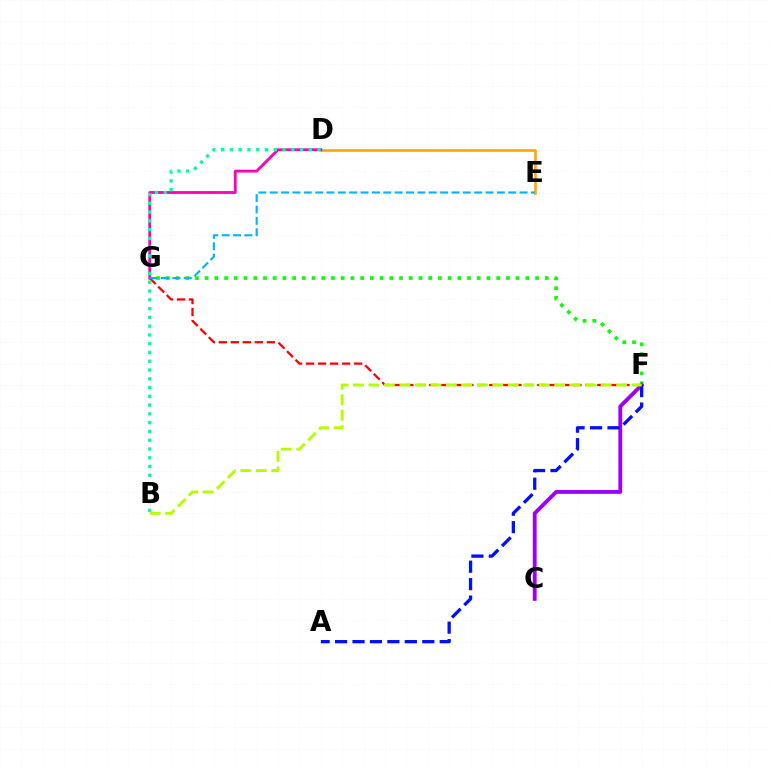{('F', 'G'): [{'color': '#08ff00', 'line_style': 'dotted', 'thickness': 2.64}, {'color': '#ff0000', 'line_style': 'dashed', 'thickness': 1.63}], ('C', 'F'): [{'color': '#9b00ff', 'line_style': 'solid', 'thickness': 2.75}], ('D', 'E'): [{'color': '#ffa500', 'line_style': 'solid', 'thickness': 1.89}], ('D', 'G'): [{'color': '#ff00bd', 'line_style': 'solid', 'thickness': 2.05}], ('E', 'G'): [{'color': '#00b5ff', 'line_style': 'dashed', 'thickness': 1.54}], ('B', 'D'): [{'color': '#00ff9d', 'line_style': 'dotted', 'thickness': 2.38}], ('A', 'F'): [{'color': '#0010ff', 'line_style': 'dashed', 'thickness': 2.37}], ('B', 'F'): [{'color': '#b3ff00', 'line_style': 'dashed', 'thickness': 2.1}]}